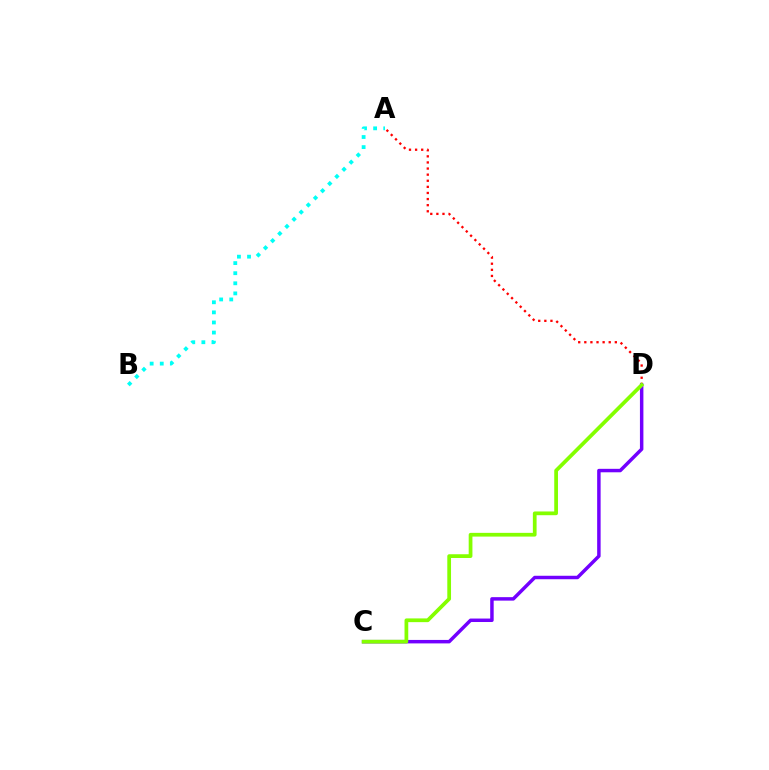{('A', 'D'): [{'color': '#ff0000', 'line_style': 'dotted', 'thickness': 1.66}], ('A', 'B'): [{'color': '#00fff6', 'line_style': 'dotted', 'thickness': 2.74}], ('C', 'D'): [{'color': '#7200ff', 'line_style': 'solid', 'thickness': 2.5}, {'color': '#84ff00', 'line_style': 'solid', 'thickness': 2.69}]}